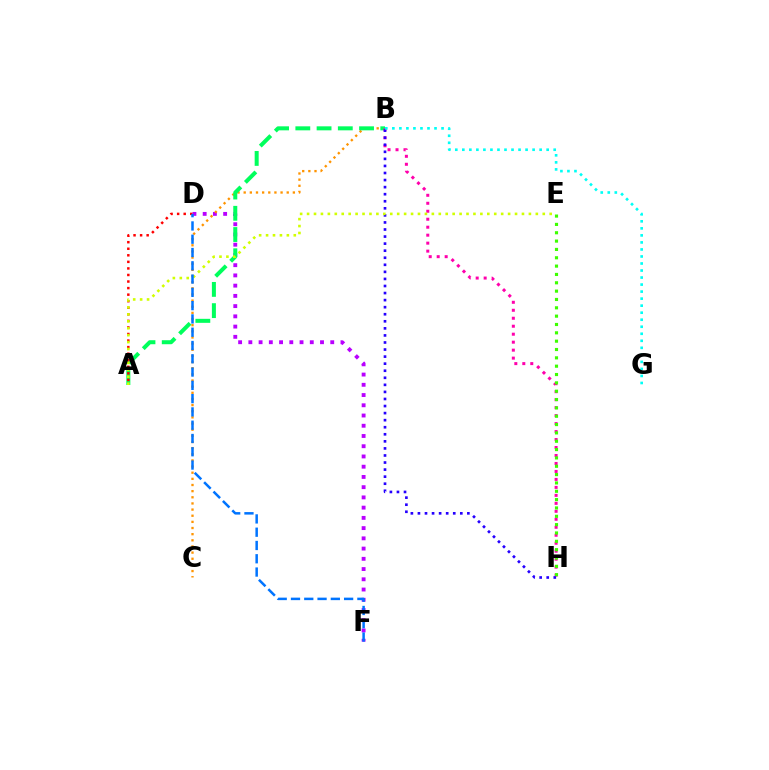{('D', 'F'): [{'color': '#b900ff', 'line_style': 'dotted', 'thickness': 2.78}, {'color': '#0074ff', 'line_style': 'dashed', 'thickness': 1.8}], ('B', 'C'): [{'color': '#ff9400', 'line_style': 'dotted', 'thickness': 1.67}], ('A', 'B'): [{'color': '#00ff5c', 'line_style': 'dashed', 'thickness': 2.89}], ('B', 'H'): [{'color': '#ff00ac', 'line_style': 'dotted', 'thickness': 2.17}, {'color': '#2500ff', 'line_style': 'dotted', 'thickness': 1.92}], ('E', 'H'): [{'color': '#3dff00', 'line_style': 'dotted', 'thickness': 2.27}], ('A', 'D'): [{'color': '#ff0000', 'line_style': 'dotted', 'thickness': 1.78}], ('A', 'E'): [{'color': '#d1ff00', 'line_style': 'dotted', 'thickness': 1.88}], ('B', 'G'): [{'color': '#00fff6', 'line_style': 'dotted', 'thickness': 1.91}]}